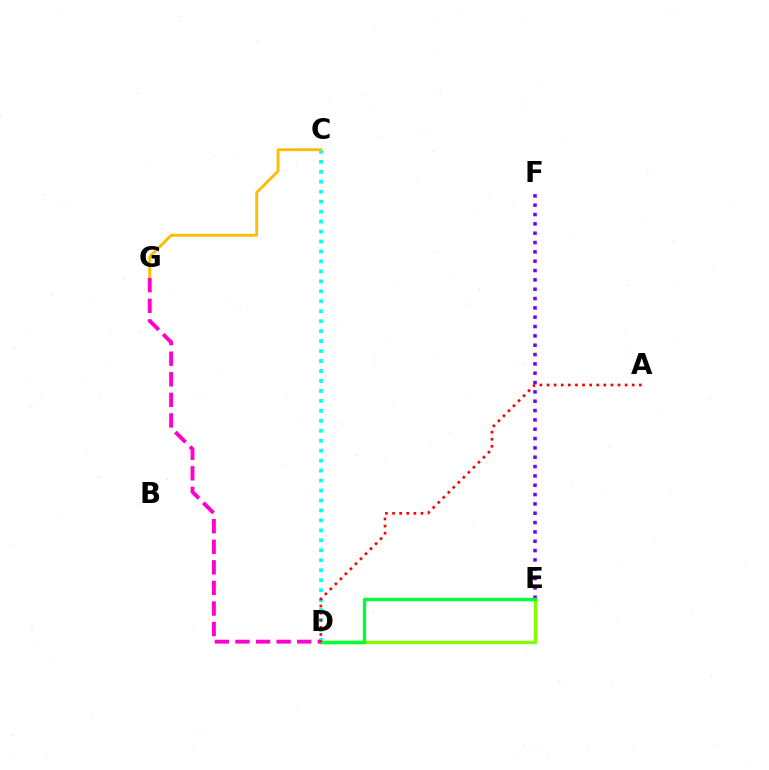{('C', 'D'): [{'color': '#00fff6', 'line_style': 'dotted', 'thickness': 2.71}], ('D', 'E'): [{'color': '#004bff', 'line_style': 'solid', 'thickness': 2.16}, {'color': '#84ff00', 'line_style': 'solid', 'thickness': 2.44}, {'color': '#00ff39', 'line_style': 'solid', 'thickness': 2.4}], ('E', 'F'): [{'color': '#7200ff', 'line_style': 'dotted', 'thickness': 2.54}], ('C', 'G'): [{'color': '#ffbd00', 'line_style': 'solid', 'thickness': 2.06}], ('D', 'G'): [{'color': '#ff00cf', 'line_style': 'dashed', 'thickness': 2.8}], ('A', 'D'): [{'color': '#ff0000', 'line_style': 'dotted', 'thickness': 1.93}]}